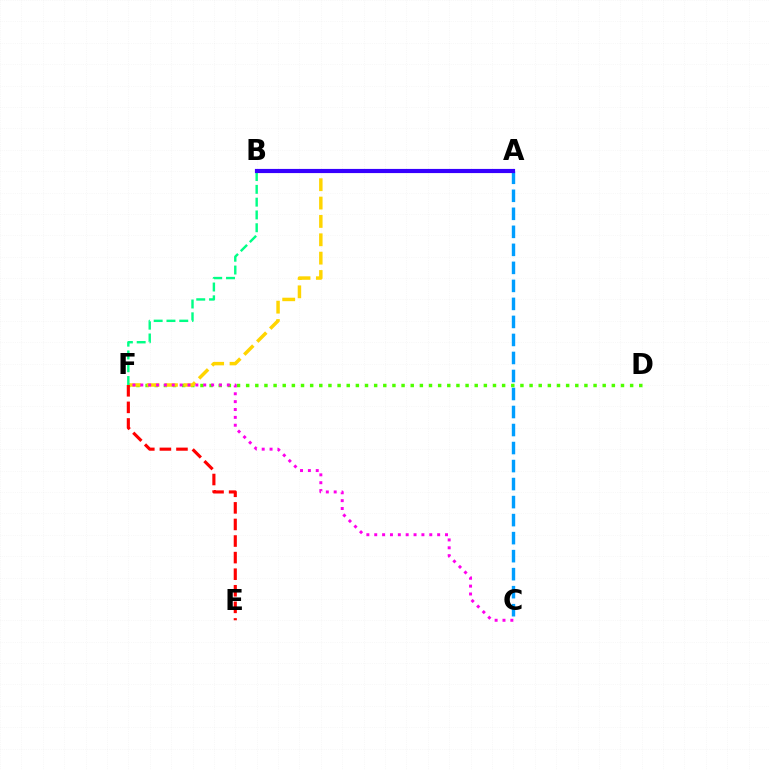{('A', 'C'): [{'color': '#009eff', 'line_style': 'dashed', 'thickness': 2.45}], ('D', 'F'): [{'color': '#4fff00', 'line_style': 'dotted', 'thickness': 2.48}], ('A', 'F'): [{'color': '#ffd500', 'line_style': 'dashed', 'thickness': 2.49}], ('C', 'F'): [{'color': '#ff00ed', 'line_style': 'dotted', 'thickness': 2.14}], ('B', 'F'): [{'color': '#00ff86', 'line_style': 'dashed', 'thickness': 1.74}], ('A', 'B'): [{'color': '#3700ff', 'line_style': 'solid', 'thickness': 2.99}], ('E', 'F'): [{'color': '#ff0000', 'line_style': 'dashed', 'thickness': 2.25}]}